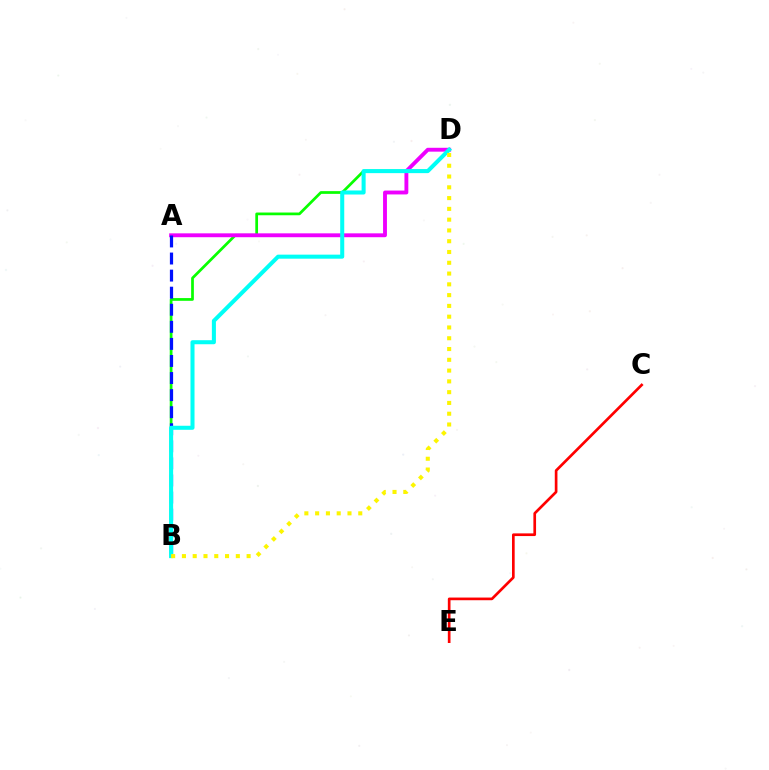{('B', 'D'): [{'color': '#08ff00', 'line_style': 'solid', 'thickness': 1.97}, {'color': '#00fff6', 'line_style': 'solid', 'thickness': 2.91}, {'color': '#fcf500', 'line_style': 'dotted', 'thickness': 2.93}], ('A', 'D'): [{'color': '#ee00ff', 'line_style': 'solid', 'thickness': 2.79}], ('A', 'B'): [{'color': '#0010ff', 'line_style': 'dashed', 'thickness': 2.32}], ('C', 'E'): [{'color': '#ff0000', 'line_style': 'solid', 'thickness': 1.93}]}